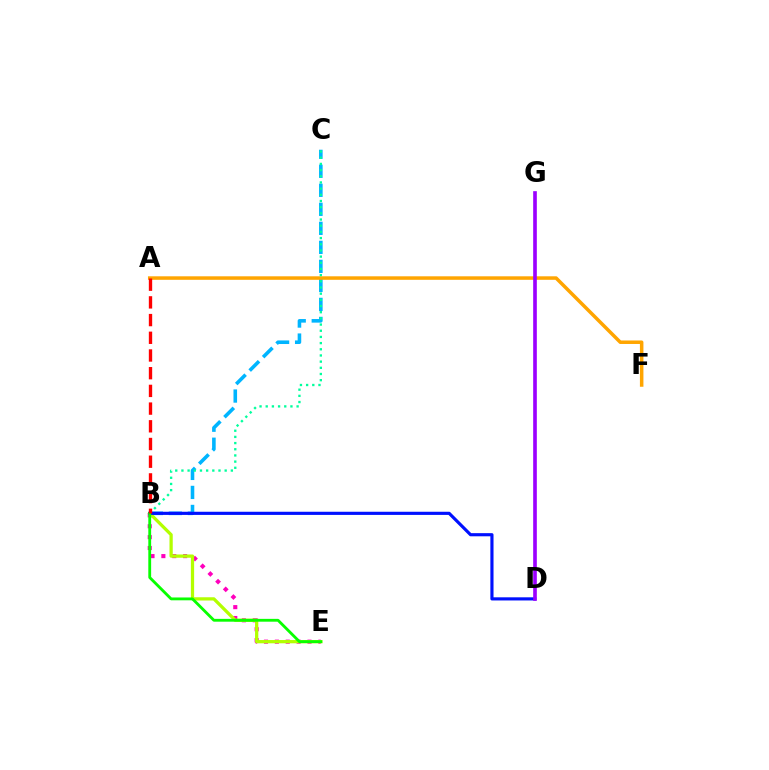{('B', 'E'): [{'color': '#ff00bd', 'line_style': 'dotted', 'thickness': 2.95}, {'color': '#b3ff00', 'line_style': 'solid', 'thickness': 2.34}, {'color': '#08ff00', 'line_style': 'solid', 'thickness': 2.04}], ('B', 'C'): [{'color': '#00b5ff', 'line_style': 'dashed', 'thickness': 2.58}, {'color': '#00ff9d', 'line_style': 'dotted', 'thickness': 1.68}], ('A', 'F'): [{'color': '#ffa500', 'line_style': 'solid', 'thickness': 2.53}], ('B', 'D'): [{'color': '#0010ff', 'line_style': 'solid', 'thickness': 2.27}], ('A', 'B'): [{'color': '#ff0000', 'line_style': 'dashed', 'thickness': 2.4}], ('D', 'G'): [{'color': '#9b00ff', 'line_style': 'solid', 'thickness': 2.63}]}